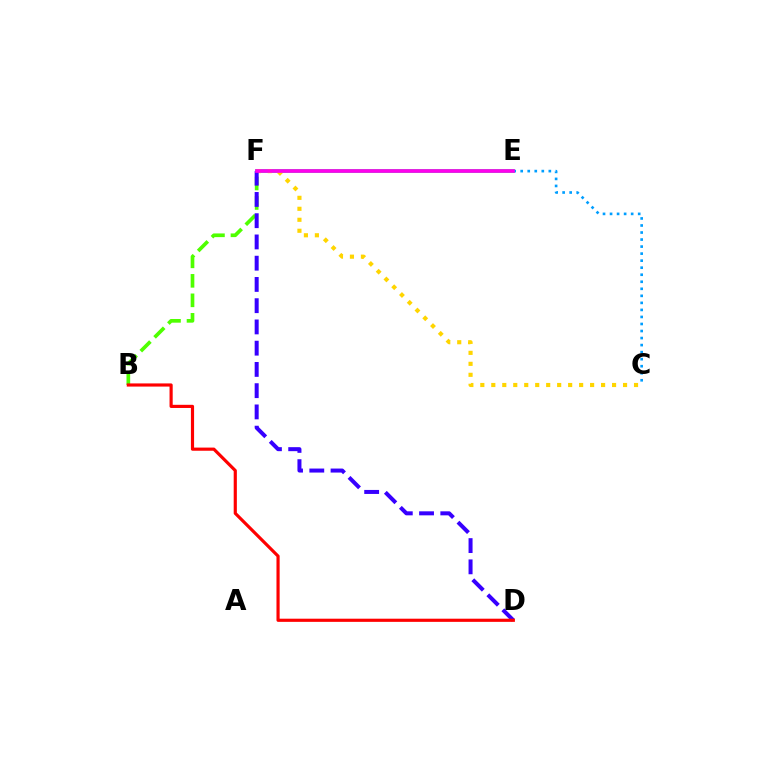{('E', 'F'): [{'color': '#00ff86', 'line_style': 'solid', 'thickness': 2.57}, {'color': '#ff00ed', 'line_style': 'solid', 'thickness': 2.64}], ('C', 'F'): [{'color': '#ffd500', 'line_style': 'dotted', 'thickness': 2.98}], ('B', 'F'): [{'color': '#4fff00', 'line_style': 'dashed', 'thickness': 2.65}], ('D', 'F'): [{'color': '#3700ff', 'line_style': 'dashed', 'thickness': 2.89}], ('B', 'D'): [{'color': '#ff0000', 'line_style': 'solid', 'thickness': 2.28}], ('C', 'E'): [{'color': '#009eff', 'line_style': 'dotted', 'thickness': 1.91}]}